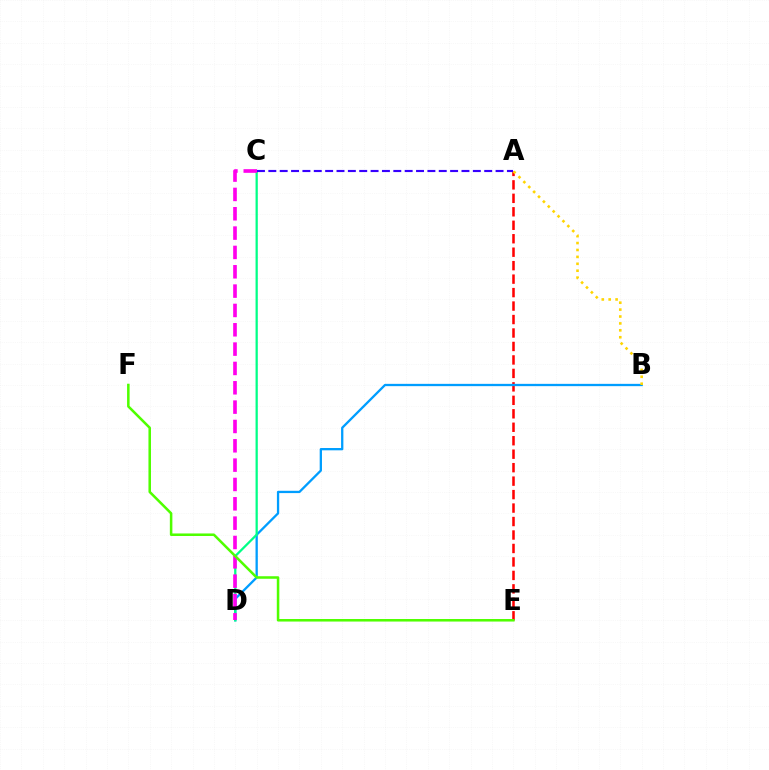{('A', 'E'): [{'color': '#ff0000', 'line_style': 'dashed', 'thickness': 1.83}], ('B', 'D'): [{'color': '#009eff', 'line_style': 'solid', 'thickness': 1.66}], ('C', 'D'): [{'color': '#00ff86', 'line_style': 'solid', 'thickness': 1.62}, {'color': '#ff00ed', 'line_style': 'dashed', 'thickness': 2.63}], ('A', 'C'): [{'color': '#3700ff', 'line_style': 'dashed', 'thickness': 1.54}], ('E', 'F'): [{'color': '#4fff00', 'line_style': 'solid', 'thickness': 1.83}], ('A', 'B'): [{'color': '#ffd500', 'line_style': 'dotted', 'thickness': 1.88}]}